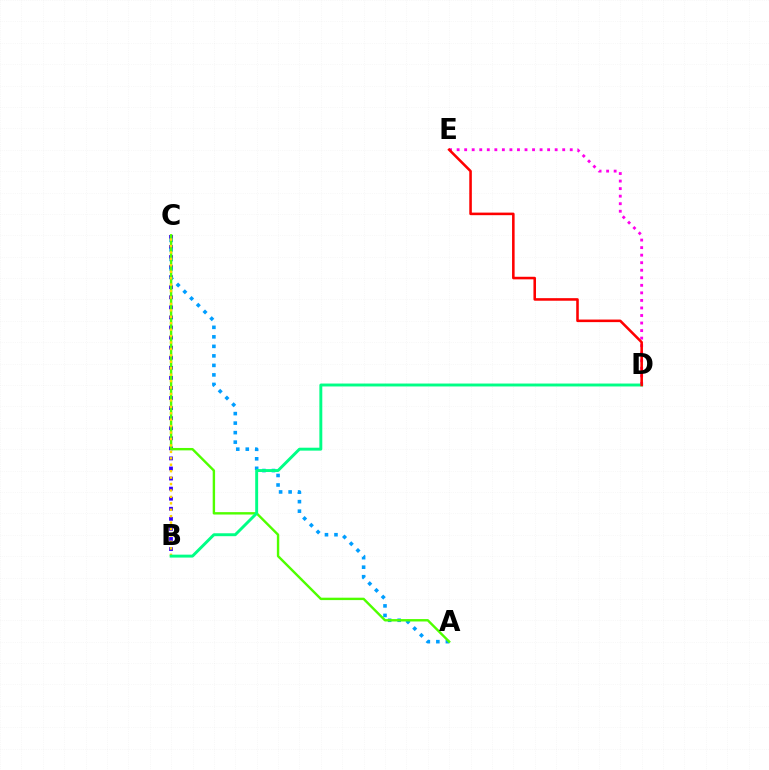{('B', 'C'): [{'color': '#3700ff', 'line_style': 'dotted', 'thickness': 2.74}, {'color': '#ffd500', 'line_style': 'dotted', 'thickness': 1.75}], ('A', 'C'): [{'color': '#009eff', 'line_style': 'dotted', 'thickness': 2.58}, {'color': '#4fff00', 'line_style': 'solid', 'thickness': 1.73}], ('D', 'E'): [{'color': '#ff00ed', 'line_style': 'dotted', 'thickness': 2.05}, {'color': '#ff0000', 'line_style': 'solid', 'thickness': 1.85}], ('B', 'D'): [{'color': '#00ff86', 'line_style': 'solid', 'thickness': 2.1}]}